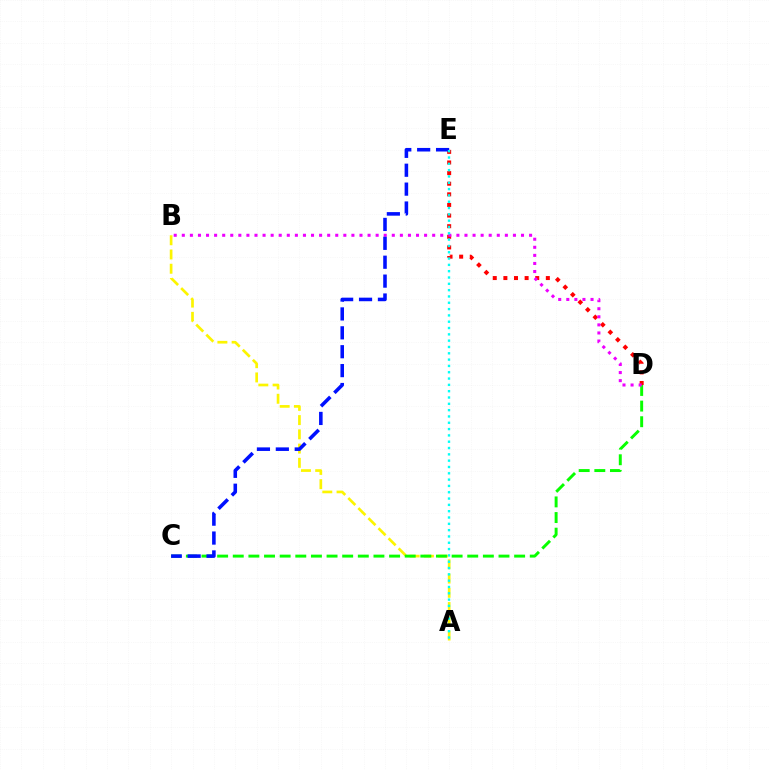{('A', 'B'): [{'color': '#fcf500', 'line_style': 'dashed', 'thickness': 1.93}], ('D', 'E'): [{'color': '#ff0000', 'line_style': 'dotted', 'thickness': 2.88}], ('C', 'D'): [{'color': '#08ff00', 'line_style': 'dashed', 'thickness': 2.12}], ('B', 'D'): [{'color': '#ee00ff', 'line_style': 'dotted', 'thickness': 2.19}], ('C', 'E'): [{'color': '#0010ff', 'line_style': 'dashed', 'thickness': 2.57}], ('A', 'E'): [{'color': '#00fff6', 'line_style': 'dotted', 'thickness': 1.72}]}